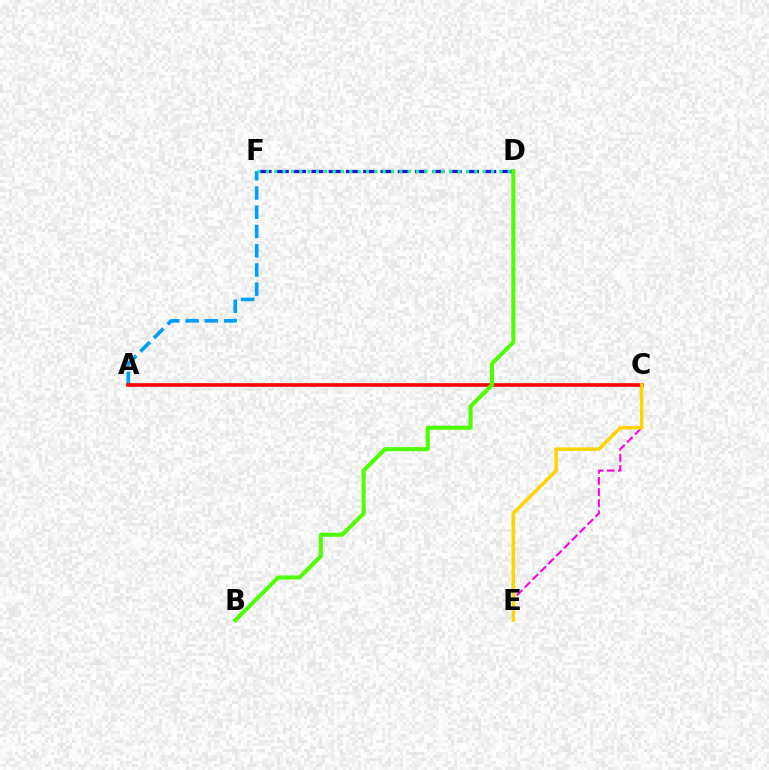{('C', 'E'): [{'color': '#ff00ed', 'line_style': 'dashed', 'thickness': 1.51}, {'color': '#ffd500', 'line_style': 'solid', 'thickness': 2.53}], ('D', 'F'): [{'color': '#3700ff', 'line_style': 'dashed', 'thickness': 2.35}, {'color': '#00ff86', 'line_style': 'dotted', 'thickness': 2.27}], ('A', 'F'): [{'color': '#009eff', 'line_style': 'dashed', 'thickness': 2.61}], ('A', 'C'): [{'color': '#ff0000', 'line_style': 'solid', 'thickness': 2.6}], ('B', 'D'): [{'color': '#4fff00', 'line_style': 'solid', 'thickness': 2.91}]}